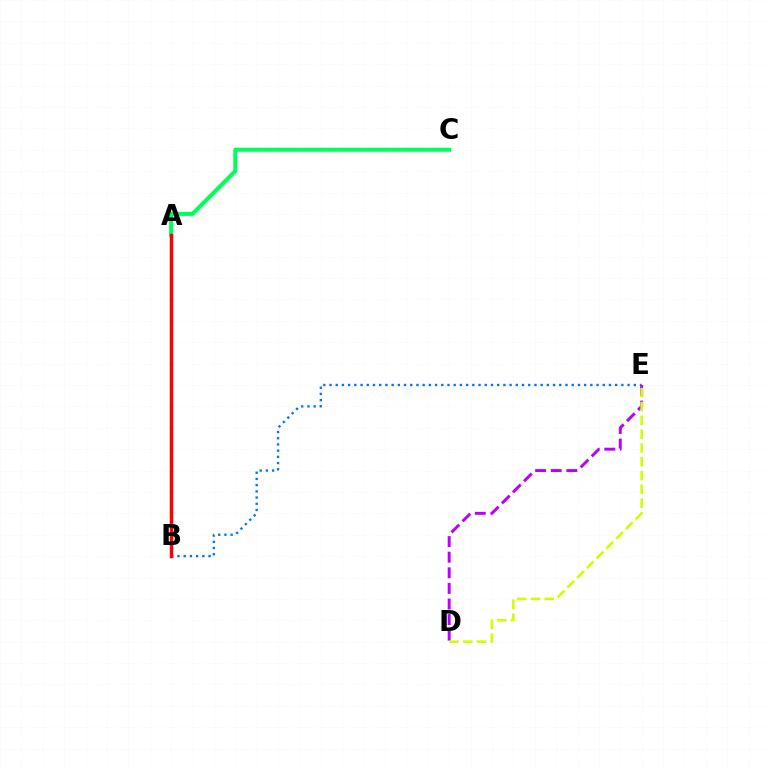{('A', 'C'): [{'color': '#00ff5c', 'line_style': 'solid', 'thickness': 2.91}], ('B', 'E'): [{'color': '#0074ff', 'line_style': 'dotted', 'thickness': 1.69}], ('D', 'E'): [{'color': '#b900ff', 'line_style': 'dashed', 'thickness': 2.12}, {'color': '#d1ff00', 'line_style': 'dashed', 'thickness': 1.88}], ('A', 'B'): [{'color': '#ff0000', 'line_style': 'solid', 'thickness': 2.47}]}